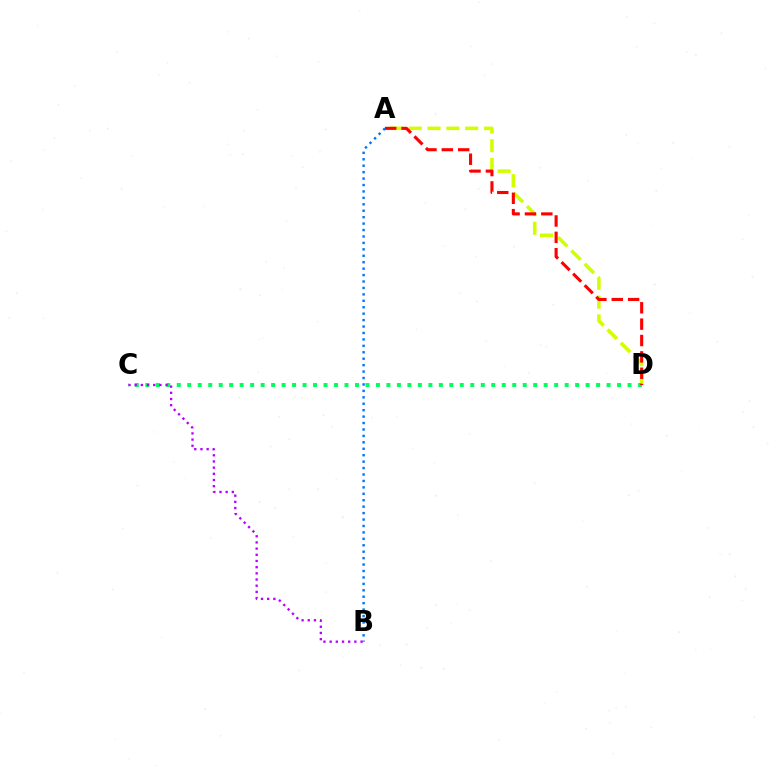{('A', 'B'): [{'color': '#0074ff', 'line_style': 'dotted', 'thickness': 1.75}], ('A', 'D'): [{'color': '#d1ff00', 'line_style': 'dashed', 'thickness': 2.56}, {'color': '#ff0000', 'line_style': 'dashed', 'thickness': 2.22}], ('C', 'D'): [{'color': '#00ff5c', 'line_style': 'dotted', 'thickness': 2.85}], ('B', 'C'): [{'color': '#b900ff', 'line_style': 'dotted', 'thickness': 1.68}]}